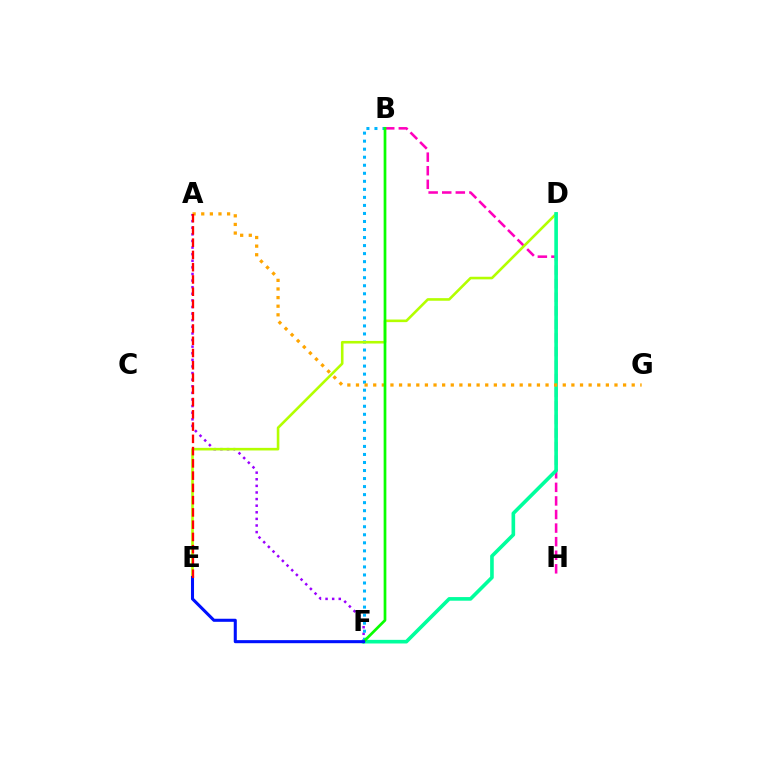{('A', 'F'): [{'color': '#9b00ff', 'line_style': 'dotted', 'thickness': 1.79}], ('B', 'F'): [{'color': '#00b5ff', 'line_style': 'dotted', 'thickness': 2.18}, {'color': '#08ff00', 'line_style': 'solid', 'thickness': 1.96}], ('B', 'H'): [{'color': '#ff00bd', 'line_style': 'dashed', 'thickness': 1.84}], ('D', 'E'): [{'color': '#b3ff00', 'line_style': 'solid', 'thickness': 1.87}], ('D', 'F'): [{'color': '#00ff9d', 'line_style': 'solid', 'thickness': 2.61}], ('A', 'G'): [{'color': '#ffa500', 'line_style': 'dotted', 'thickness': 2.34}], ('E', 'F'): [{'color': '#0010ff', 'line_style': 'solid', 'thickness': 2.21}], ('A', 'E'): [{'color': '#ff0000', 'line_style': 'dashed', 'thickness': 1.67}]}